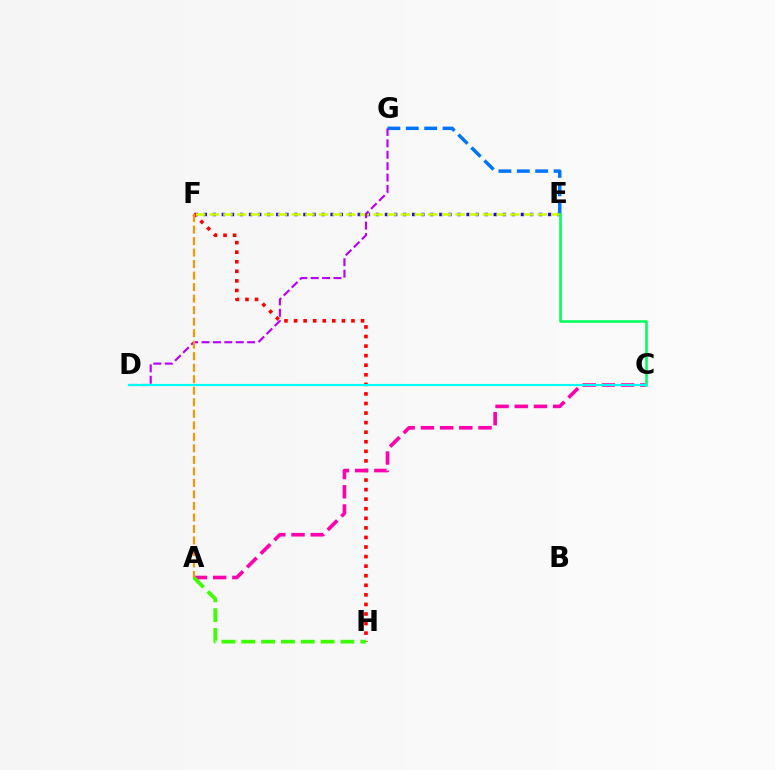{('E', 'F'): [{'color': '#2500ff', 'line_style': 'dotted', 'thickness': 2.46}, {'color': '#d1ff00', 'line_style': 'dashed', 'thickness': 1.86}], ('F', 'H'): [{'color': '#ff0000', 'line_style': 'dotted', 'thickness': 2.6}], ('E', 'G'): [{'color': '#0074ff', 'line_style': 'dashed', 'thickness': 2.5}], ('D', 'G'): [{'color': '#b900ff', 'line_style': 'dashed', 'thickness': 1.55}], ('A', 'C'): [{'color': '#ff00ac', 'line_style': 'dashed', 'thickness': 2.61}], ('A', 'F'): [{'color': '#ff9400', 'line_style': 'dashed', 'thickness': 1.56}], ('A', 'H'): [{'color': '#3dff00', 'line_style': 'dashed', 'thickness': 2.69}], ('C', 'E'): [{'color': '#00ff5c', 'line_style': 'solid', 'thickness': 1.84}], ('C', 'D'): [{'color': '#00fff6', 'line_style': 'solid', 'thickness': 1.54}]}